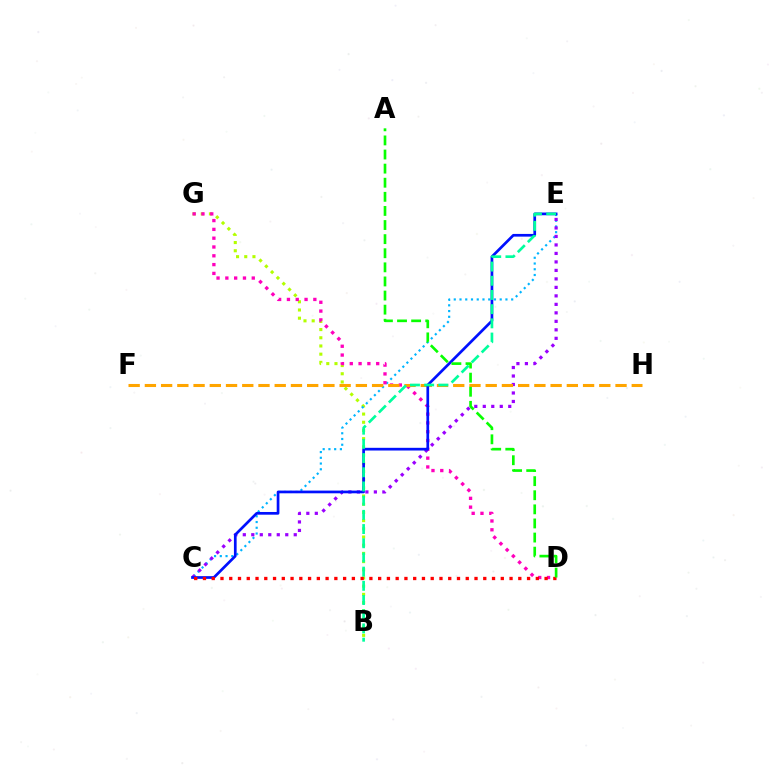{('B', 'G'): [{'color': '#b3ff00', 'line_style': 'dotted', 'thickness': 2.23}], ('C', 'E'): [{'color': '#00b5ff', 'line_style': 'dotted', 'thickness': 1.56}, {'color': '#9b00ff', 'line_style': 'dotted', 'thickness': 2.31}, {'color': '#0010ff', 'line_style': 'solid', 'thickness': 1.95}], ('D', 'G'): [{'color': '#ff00bd', 'line_style': 'dotted', 'thickness': 2.39}], ('F', 'H'): [{'color': '#ffa500', 'line_style': 'dashed', 'thickness': 2.2}], ('C', 'D'): [{'color': '#ff0000', 'line_style': 'dotted', 'thickness': 2.38}], ('B', 'E'): [{'color': '#00ff9d', 'line_style': 'dashed', 'thickness': 1.93}], ('A', 'D'): [{'color': '#08ff00', 'line_style': 'dashed', 'thickness': 1.92}]}